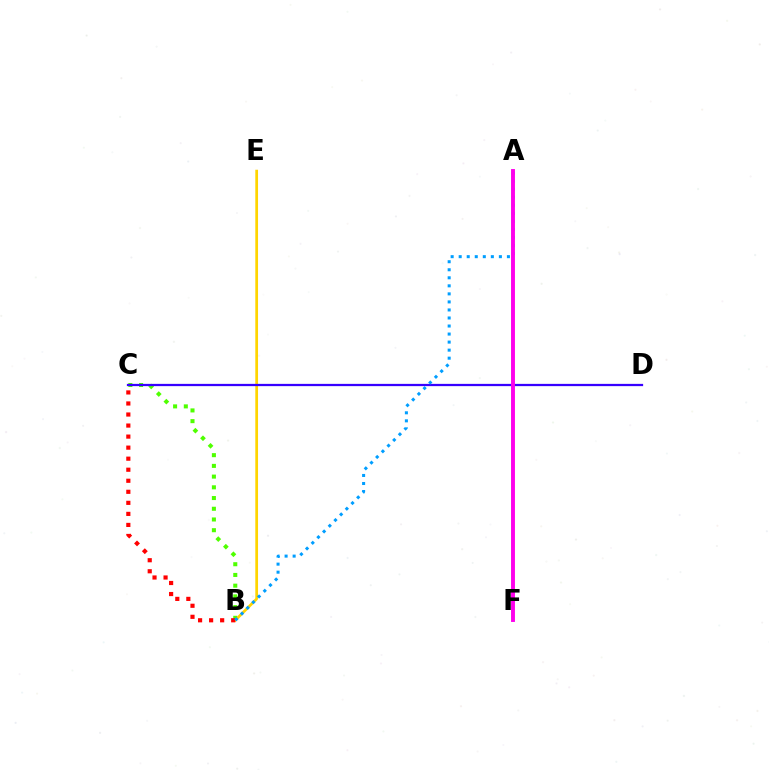{('A', 'F'): [{'color': '#00ff86', 'line_style': 'solid', 'thickness': 1.75}, {'color': '#ff00ed', 'line_style': 'solid', 'thickness': 2.8}], ('B', 'C'): [{'color': '#4fff00', 'line_style': 'dotted', 'thickness': 2.91}, {'color': '#ff0000', 'line_style': 'dotted', 'thickness': 3.0}], ('B', 'E'): [{'color': '#ffd500', 'line_style': 'solid', 'thickness': 1.97}], ('C', 'D'): [{'color': '#3700ff', 'line_style': 'solid', 'thickness': 1.63}], ('A', 'B'): [{'color': '#009eff', 'line_style': 'dotted', 'thickness': 2.18}]}